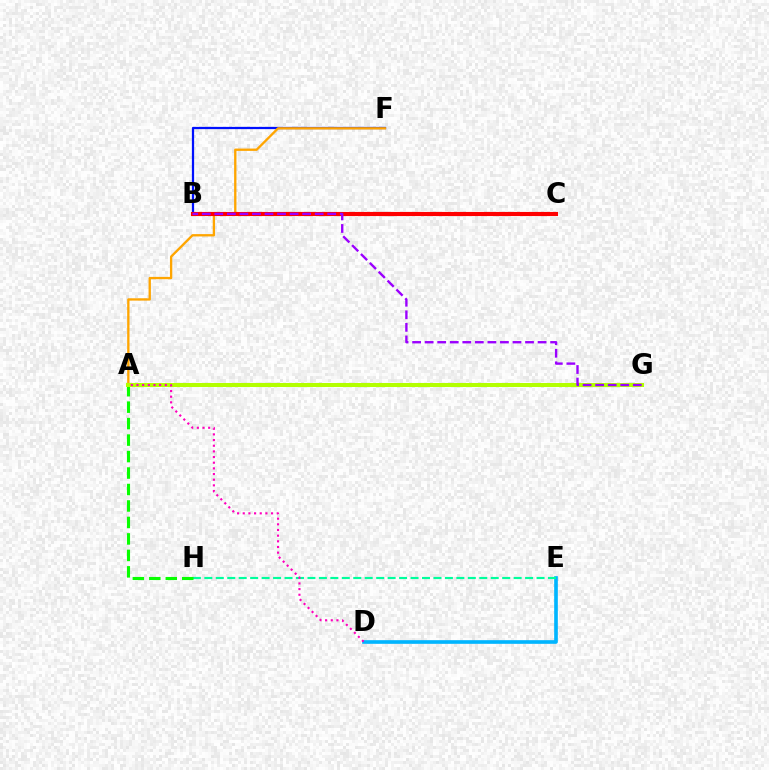{('D', 'E'): [{'color': '#00b5ff', 'line_style': 'solid', 'thickness': 2.63}], ('E', 'H'): [{'color': '#00ff9d', 'line_style': 'dashed', 'thickness': 1.56}], ('A', 'H'): [{'color': '#08ff00', 'line_style': 'dashed', 'thickness': 2.24}], ('B', 'F'): [{'color': '#0010ff', 'line_style': 'solid', 'thickness': 1.62}], ('A', 'F'): [{'color': '#ffa500', 'line_style': 'solid', 'thickness': 1.68}], ('A', 'G'): [{'color': '#b3ff00', 'line_style': 'solid', 'thickness': 2.9}], ('B', 'C'): [{'color': '#ff0000', 'line_style': 'solid', 'thickness': 2.96}], ('B', 'G'): [{'color': '#9b00ff', 'line_style': 'dashed', 'thickness': 1.7}], ('A', 'D'): [{'color': '#ff00bd', 'line_style': 'dotted', 'thickness': 1.54}]}